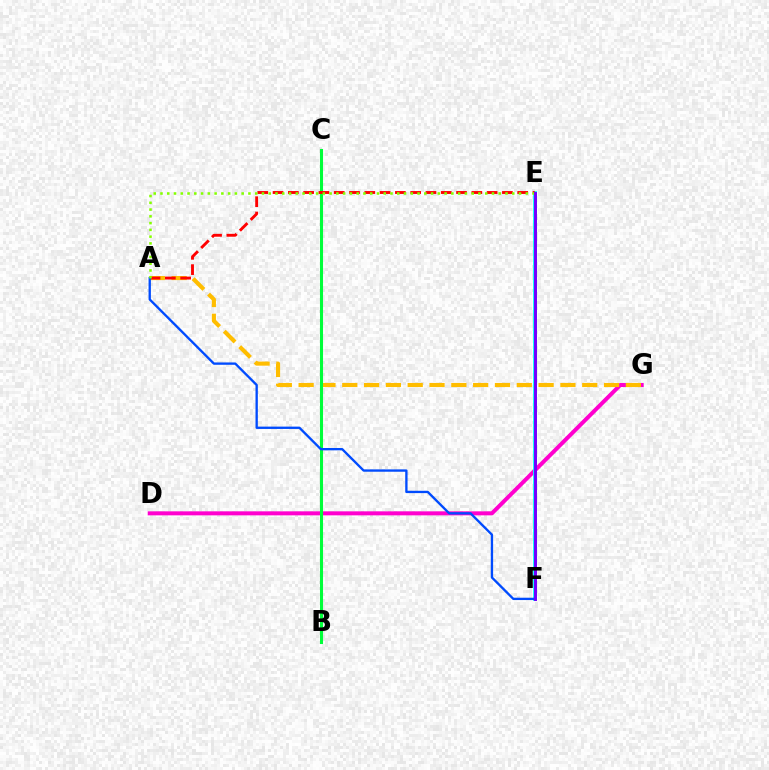{('D', 'G'): [{'color': '#ff00cf', 'line_style': 'solid', 'thickness': 2.89}], ('A', 'G'): [{'color': '#ffbd00', 'line_style': 'dashed', 'thickness': 2.96}], ('E', 'F'): [{'color': '#00fff6', 'line_style': 'solid', 'thickness': 2.73}, {'color': '#7200ff', 'line_style': 'solid', 'thickness': 2.13}], ('B', 'C'): [{'color': '#00ff39', 'line_style': 'solid', 'thickness': 2.21}], ('A', 'E'): [{'color': '#ff0000', 'line_style': 'dashed', 'thickness': 2.08}, {'color': '#84ff00', 'line_style': 'dotted', 'thickness': 1.84}], ('A', 'F'): [{'color': '#004bff', 'line_style': 'solid', 'thickness': 1.68}]}